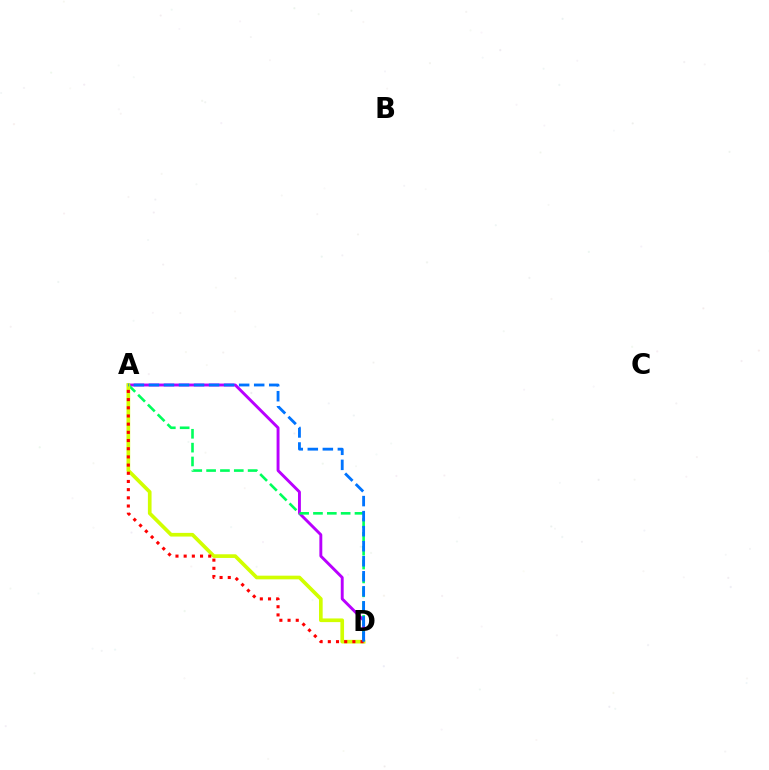{('A', 'D'): [{'color': '#b900ff', 'line_style': 'solid', 'thickness': 2.09}, {'color': '#00ff5c', 'line_style': 'dashed', 'thickness': 1.88}, {'color': '#d1ff00', 'line_style': 'solid', 'thickness': 2.64}, {'color': '#ff0000', 'line_style': 'dotted', 'thickness': 2.22}, {'color': '#0074ff', 'line_style': 'dashed', 'thickness': 2.04}]}